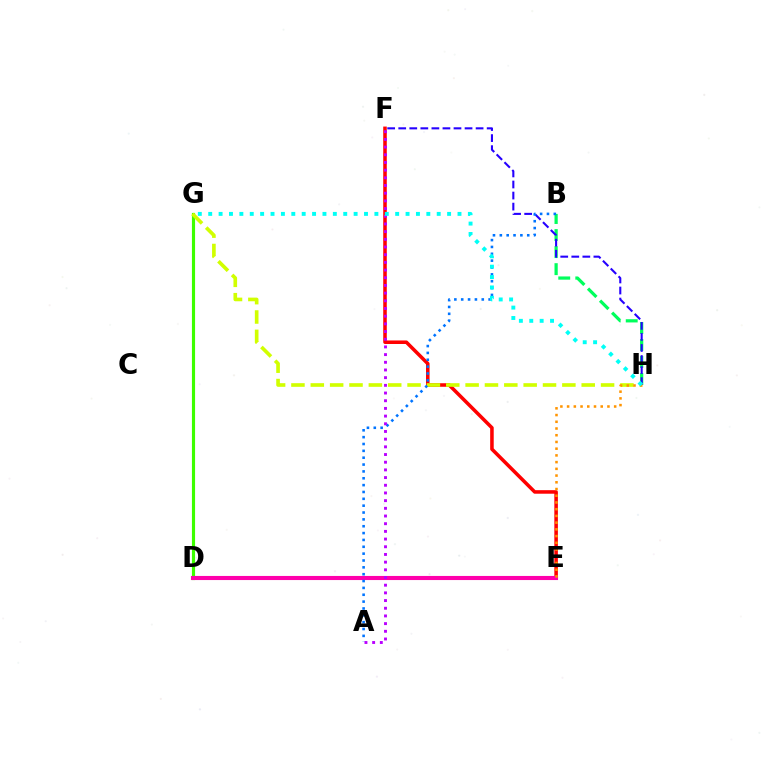{('D', 'G'): [{'color': '#3dff00', 'line_style': 'solid', 'thickness': 2.26}], ('B', 'H'): [{'color': '#00ff5c', 'line_style': 'dashed', 'thickness': 2.31}], ('F', 'H'): [{'color': '#2500ff', 'line_style': 'dashed', 'thickness': 1.5}], ('E', 'F'): [{'color': '#ff0000', 'line_style': 'solid', 'thickness': 2.55}], ('D', 'E'): [{'color': '#ff00ac', 'line_style': 'solid', 'thickness': 2.96}], ('G', 'H'): [{'color': '#d1ff00', 'line_style': 'dashed', 'thickness': 2.63}, {'color': '#00fff6', 'line_style': 'dotted', 'thickness': 2.82}], ('A', 'B'): [{'color': '#0074ff', 'line_style': 'dotted', 'thickness': 1.86}], ('E', 'H'): [{'color': '#ff9400', 'line_style': 'dotted', 'thickness': 1.83}], ('A', 'F'): [{'color': '#b900ff', 'line_style': 'dotted', 'thickness': 2.09}]}